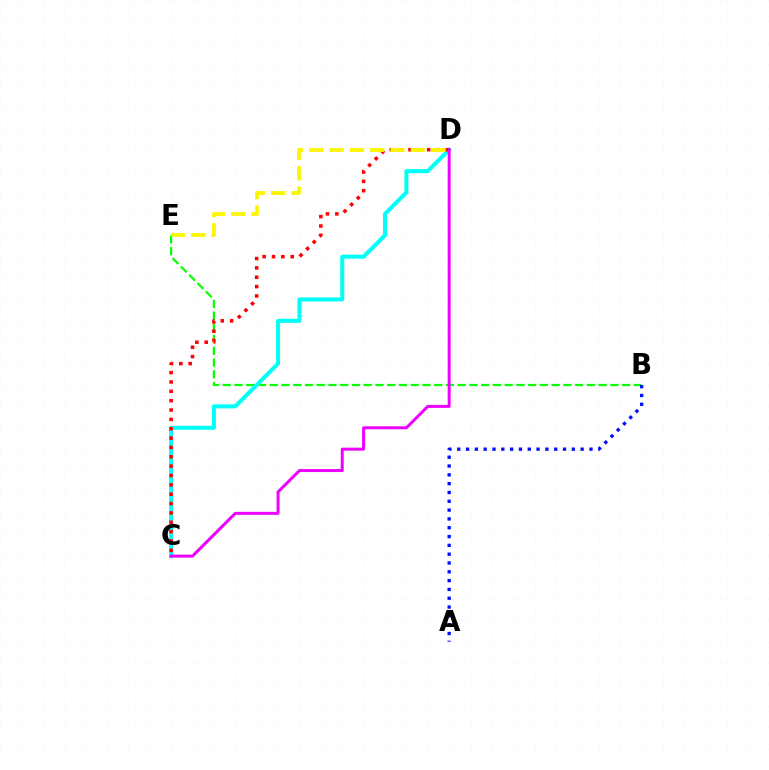{('B', 'E'): [{'color': '#08ff00', 'line_style': 'dashed', 'thickness': 1.6}], ('C', 'D'): [{'color': '#00fff6', 'line_style': 'solid', 'thickness': 2.9}, {'color': '#ff0000', 'line_style': 'dotted', 'thickness': 2.54}, {'color': '#ee00ff', 'line_style': 'solid', 'thickness': 2.14}], ('D', 'E'): [{'color': '#fcf500', 'line_style': 'dashed', 'thickness': 2.76}], ('A', 'B'): [{'color': '#0010ff', 'line_style': 'dotted', 'thickness': 2.39}]}